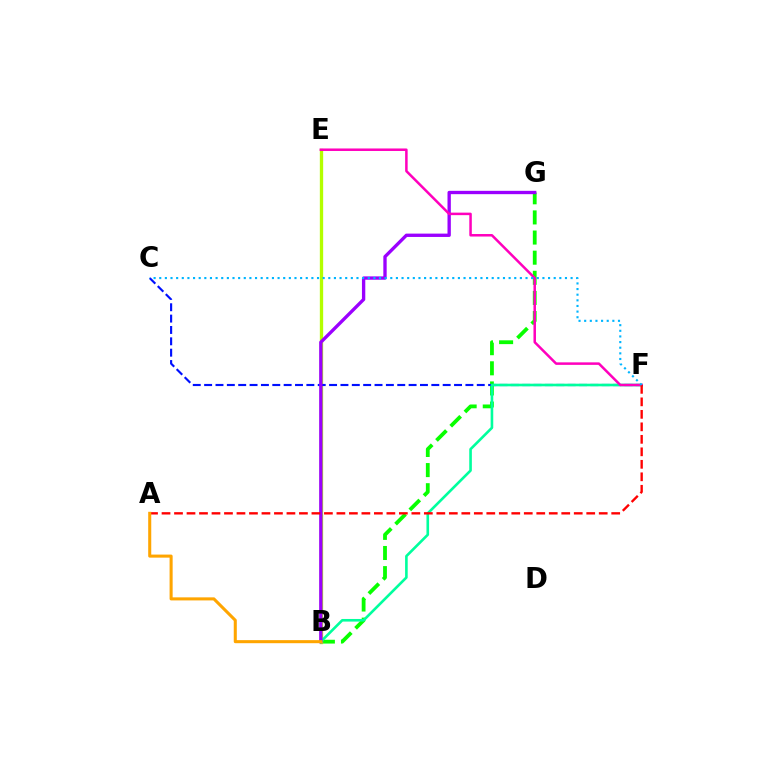{('B', 'G'): [{'color': '#08ff00', 'line_style': 'dashed', 'thickness': 2.73}, {'color': '#9b00ff', 'line_style': 'solid', 'thickness': 2.4}], ('B', 'E'): [{'color': '#b3ff00', 'line_style': 'solid', 'thickness': 2.39}], ('C', 'F'): [{'color': '#0010ff', 'line_style': 'dashed', 'thickness': 1.54}, {'color': '#00b5ff', 'line_style': 'dotted', 'thickness': 1.53}], ('B', 'F'): [{'color': '#00ff9d', 'line_style': 'solid', 'thickness': 1.88}], ('E', 'F'): [{'color': '#ff00bd', 'line_style': 'solid', 'thickness': 1.81}], ('A', 'F'): [{'color': '#ff0000', 'line_style': 'dashed', 'thickness': 1.7}], ('A', 'B'): [{'color': '#ffa500', 'line_style': 'solid', 'thickness': 2.2}]}